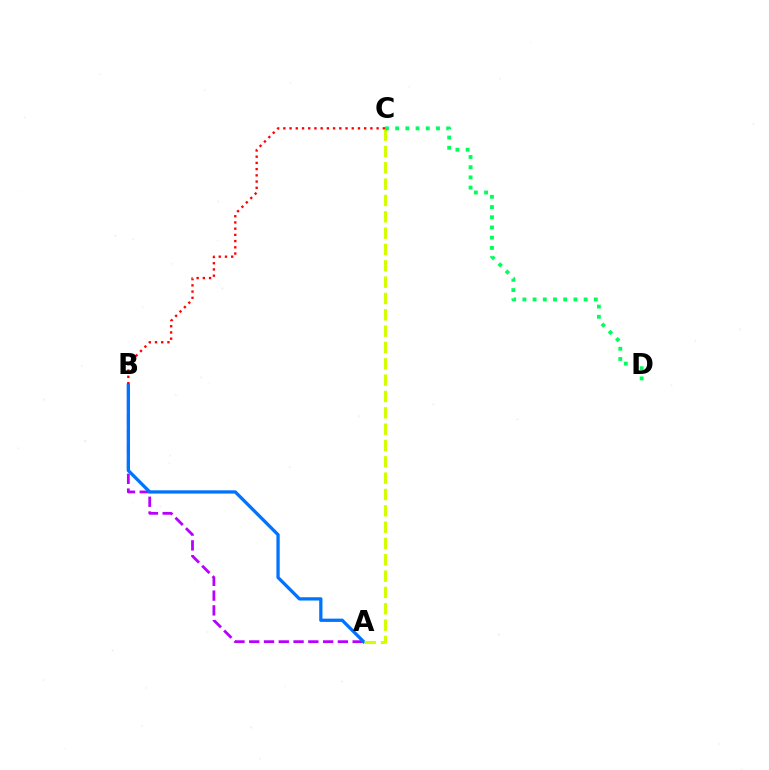{('A', 'B'): [{'color': '#b900ff', 'line_style': 'dashed', 'thickness': 2.01}, {'color': '#0074ff', 'line_style': 'solid', 'thickness': 2.36}], ('B', 'C'): [{'color': '#ff0000', 'line_style': 'dotted', 'thickness': 1.69}], ('A', 'C'): [{'color': '#d1ff00', 'line_style': 'dashed', 'thickness': 2.22}], ('C', 'D'): [{'color': '#00ff5c', 'line_style': 'dotted', 'thickness': 2.77}]}